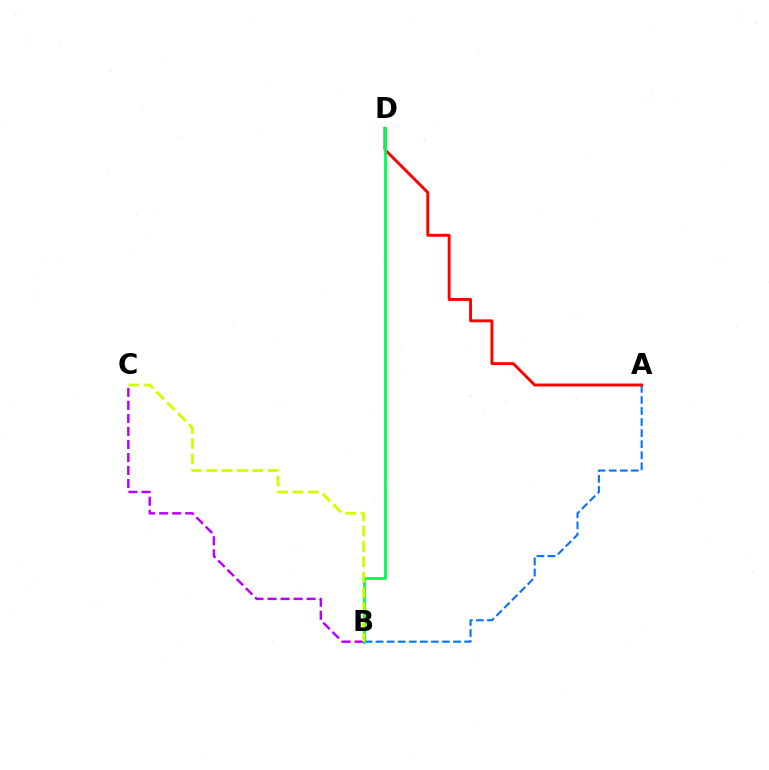{('A', 'B'): [{'color': '#0074ff', 'line_style': 'dashed', 'thickness': 1.5}], ('A', 'D'): [{'color': '#ff0000', 'line_style': 'solid', 'thickness': 2.1}], ('B', 'D'): [{'color': '#00ff5c', 'line_style': 'solid', 'thickness': 2.06}], ('B', 'C'): [{'color': '#b900ff', 'line_style': 'dashed', 'thickness': 1.77}, {'color': '#d1ff00', 'line_style': 'dashed', 'thickness': 2.09}]}